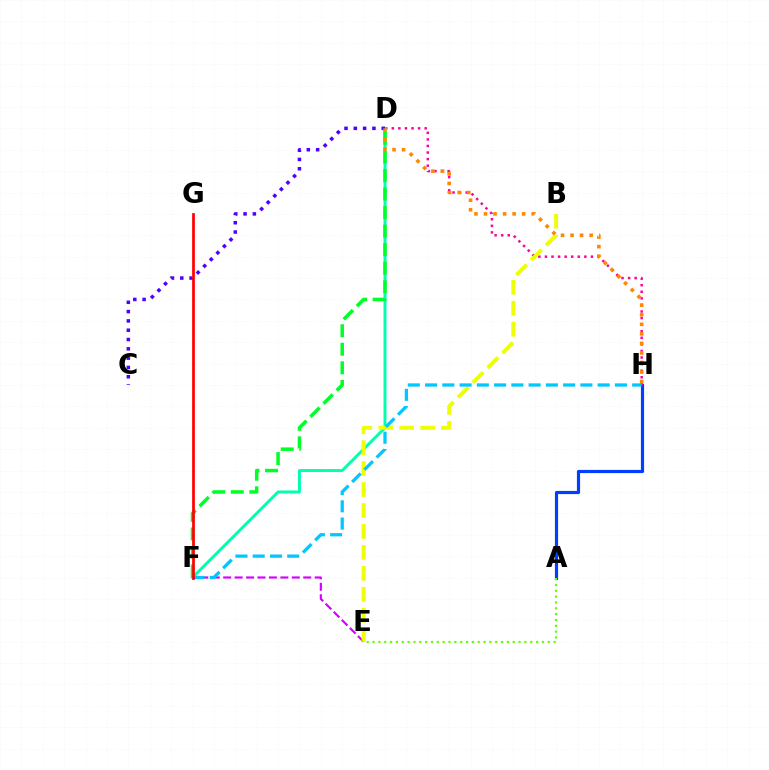{('A', 'H'): [{'color': '#003fff', 'line_style': 'solid', 'thickness': 2.28}], ('D', 'H'): [{'color': '#ff00a0', 'line_style': 'dotted', 'thickness': 1.79}, {'color': '#ff8800', 'line_style': 'dotted', 'thickness': 2.59}], ('D', 'F'): [{'color': '#00ffaf', 'line_style': 'solid', 'thickness': 2.12}, {'color': '#00ff27', 'line_style': 'dashed', 'thickness': 2.52}], ('C', 'D'): [{'color': '#4f00ff', 'line_style': 'dotted', 'thickness': 2.53}], ('E', 'F'): [{'color': '#d600ff', 'line_style': 'dashed', 'thickness': 1.55}], ('B', 'E'): [{'color': '#eeff00', 'line_style': 'dashed', 'thickness': 2.85}], ('F', 'H'): [{'color': '#00c7ff', 'line_style': 'dashed', 'thickness': 2.34}], ('A', 'E'): [{'color': '#66ff00', 'line_style': 'dotted', 'thickness': 1.59}], ('F', 'G'): [{'color': '#ff0000', 'line_style': 'solid', 'thickness': 1.96}]}